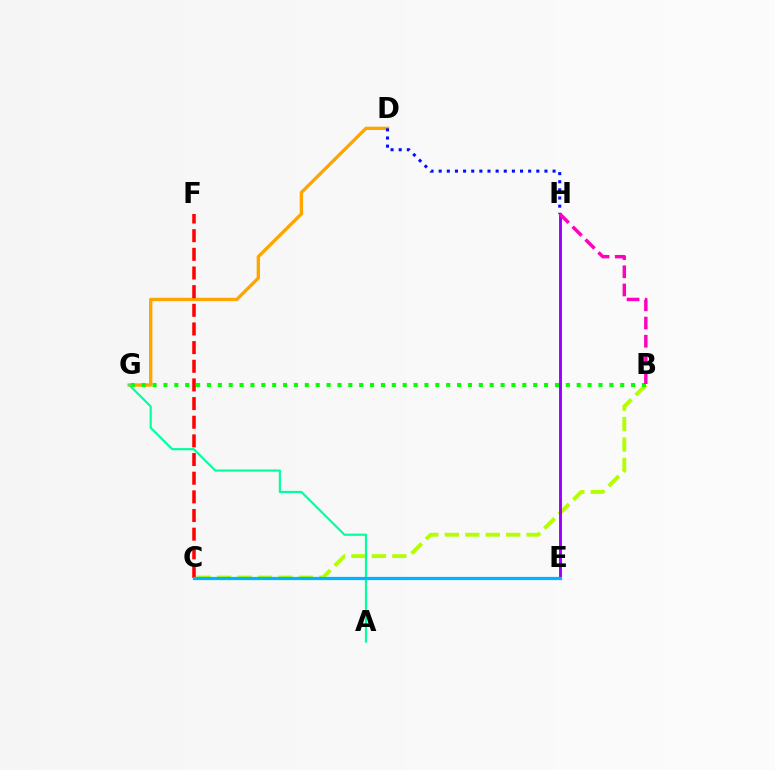{('B', 'C'): [{'color': '#b3ff00', 'line_style': 'dashed', 'thickness': 2.78}], ('D', 'G'): [{'color': '#ffa500', 'line_style': 'solid', 'thickness': 2.4}], ('B', 'G'): [{'color': '#08ff00', 'line_style': 'dotted', 'thickness': 2.95}], ('A', 'G'): [{'color': '#00ff9d', 'line_style': 'solid', 'thickness': 1.55}], ('D', 'H'): [{'color': '#0010ff', 'line_style': 'dotted', 'thickness': 2.21}], ('C', 'F'): [{'color': '#ff0000', 'line_style': 'dashed', 'thickness': 2.53}], ('E', 'H'): [{'color': '#9b00ff', 'line_style': 'solid', 'thickness': 2.1}], ('B', 'H'): [{'color': '#ff00bd', 'line_style': 'dashed', 'thickness': 2.47}], ('C', 'E'): [{'color': '#00b5ff', 'line_style': 'solid', 'thickness': 2.33}]}